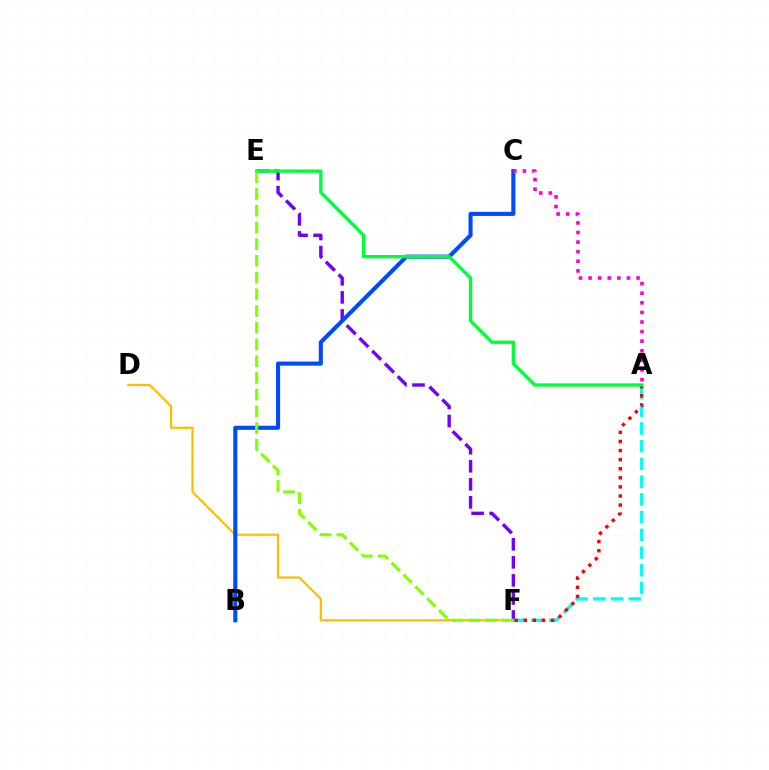{('D', 'F'): [{'color': '#ffbd00', 'line_style': 'solid', 'thickness': 1.6}], ('E', 'F'): [{'color': '#7200ff', 'line_style': 'dashed', 'thickness': 2.45}, {'color': '#84ff00', 'line_style': 'dashed', 'thickness': 2.27}], ('A', 'F'): [{'color': '#00fff6', 'line_style': 'dashed', 'thickness': 2.41}, {'color': '#ff0000', 'line_style': 'dotted', 'thickness': 2.47}], ('B', 'C'): [{'color': '#004bff', 'line_style': 'solid', 'thickness': 2.95}], ('A', 'C'): [{'color': '#ff00cf', 'line_style': 'dotted', 'thickness': 2.61}], ('A', 'E'): [{'color': '#00ff39', 'line_style': 'solid', 'thickness': 2.41}]}